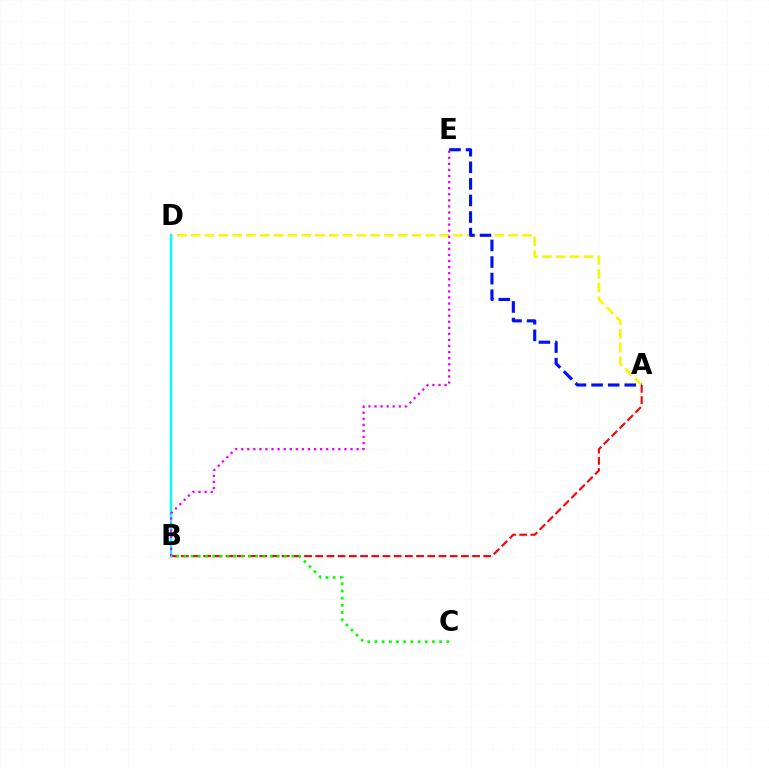{('A', 'B'): [{'color': '#ff0000', 'line_style': 'dashed', 'thickness': 1.52}], ('A', 'D'): [{'color': '#fcf500', 'line_style': 'dashed', 'thickness': 1.87}], ('B', 'D'): [{'color': '#00fff6', 'line_style': 'solid', 'thickness': 1.73}], ('B', 'E'): [{'color': '#ee00ff', 'line_style': 'dotted', 'thickness': 1.65}], ('A', 'E'): [{'color': '#0010ff', 'line_style': 'dashed', 'thickness': 2.25}], ('B', 'C'): [{'color': '#08ff00', 'line_style': 'dotted', 'thickness': 1.95}]}